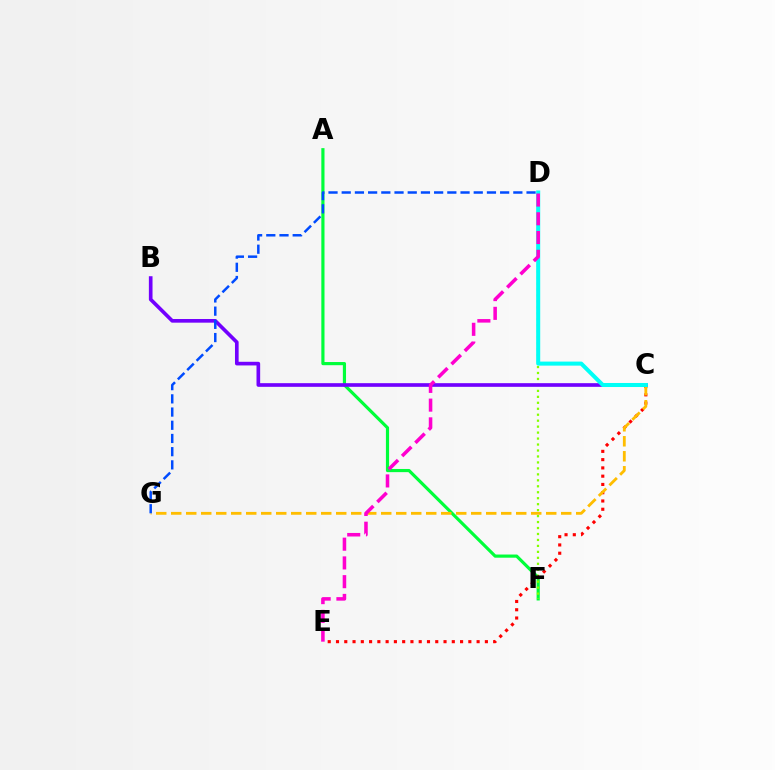{('A', 'F'): [{'color': '#00ff39', 'line_style': 'solid', 'thickness': 2.28}], ('D', 'F'): [{'color': '#84ff00', 'line_style': 'dotted', 'thickness': 1.62}], ('C', 'E'): [{'color': '#ff0000', 'line_style': 'dotted', 'thickness': 2.25}], ('C', 'G'): [{'color': '#ffbd00', 'line_style': 'dashed', 'thickness': 2.04}], ('B', 'C'): [{'color': '#7200ff', 'line_style': 'solid', 'thickness': 2.63}], ('C', 'D'): [{'color': '#00fff6', 'line_style': 'solid', 'thickness': 2.9}], ('D', 'E'): [{'color': '#ff00cf', 'line_style': 'dashed', 'thickness': 2.55}], ('D', 'G'): [{'color': '#004bff', 'line_style': 'dashed', 'thickness': 1.79}]}